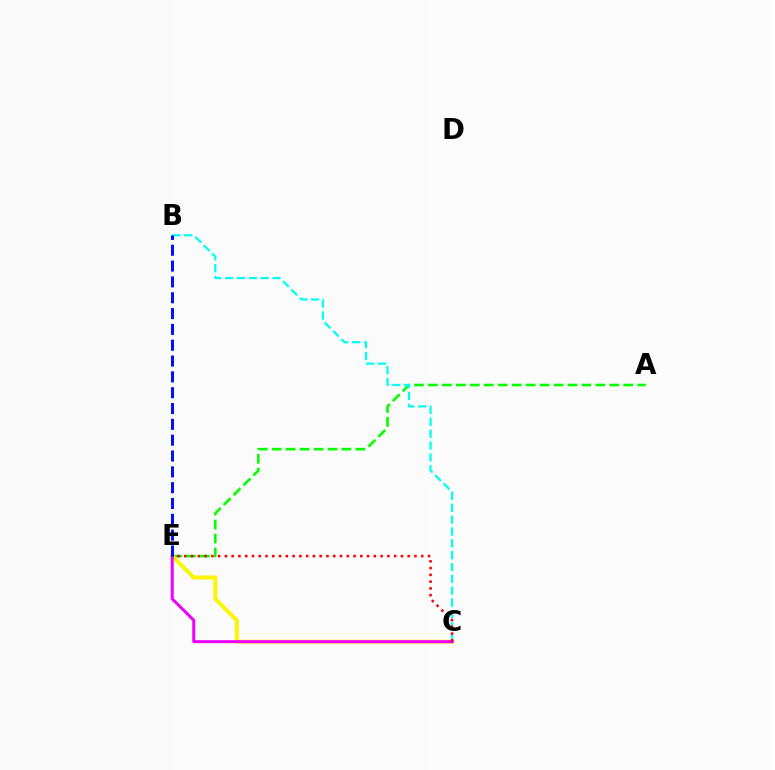{('A', 'E'): [{'color': '#08ff00', 'line_style': 'dashed', 'thickness': 1.9}], ('C', 'E'): [{'color': '#fcf500', 'line_style': 'solid', 'thickness': 2.85}, {'color': '#ee00ff', 'line_style': 'solid', 'thickness': 2.16}, {'color': '#ff0000', 'line_style': 'dotted', 'thickness': 1.84}], ('B', 'C'): [{'color': '#00fff6', 'line_style': 'dashed', 'thickness': 1.61}], ('B', 'E'): [{'color': '#0010ff', 'line_style': 'dashed', 'thickness': 2.15}]}